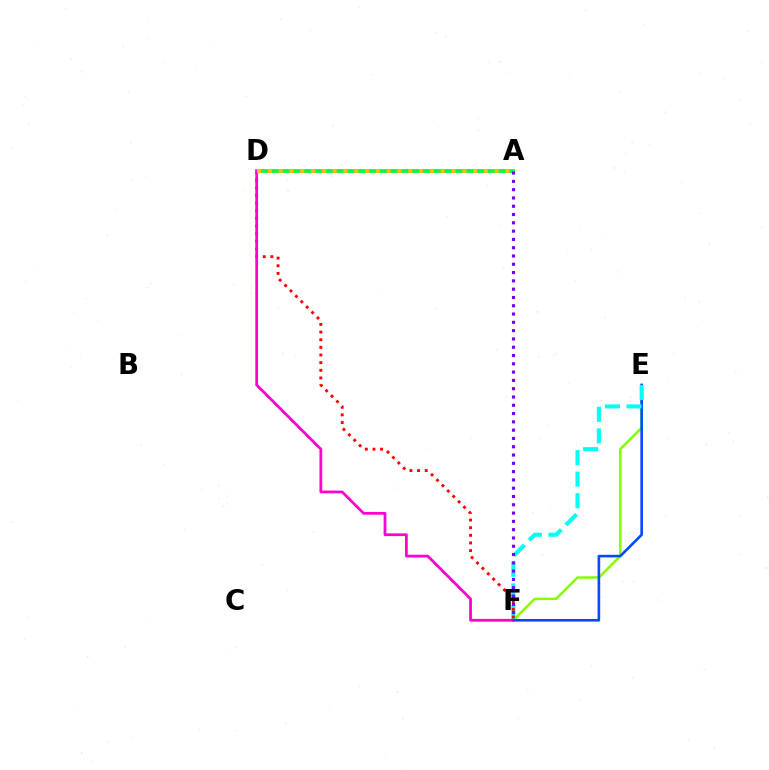{('E', 'F'): [{'color': '#84ff00', 'line_style': 'solid', 'thickness': 1.8}, {'color': '#004bff', 'line_style': 'solid', 'thickness': 1.89}, {'color': '#00fff6', 'line_style': 'dashed', 'thickness': 2.93}], ('D', 'F'): [{'color': '#ff0000', 'line_style': 'dotted', 'thickness': 2.08}, {'color': '#ff00cf', 'line_style': 'solid', 'thickness': 1.99}], ('A', 'D'): [{'color': '#00ff39', 'line_style': 'solid', 'thickness': 2.72}, {'color': '#ffbd00', 'line_style': 'dotted', 'thickness': 2.94}], ('A', 'F'): [{'color': '#7200ff', 'line_style': 'dotted', 'thickness': 2.25}]}